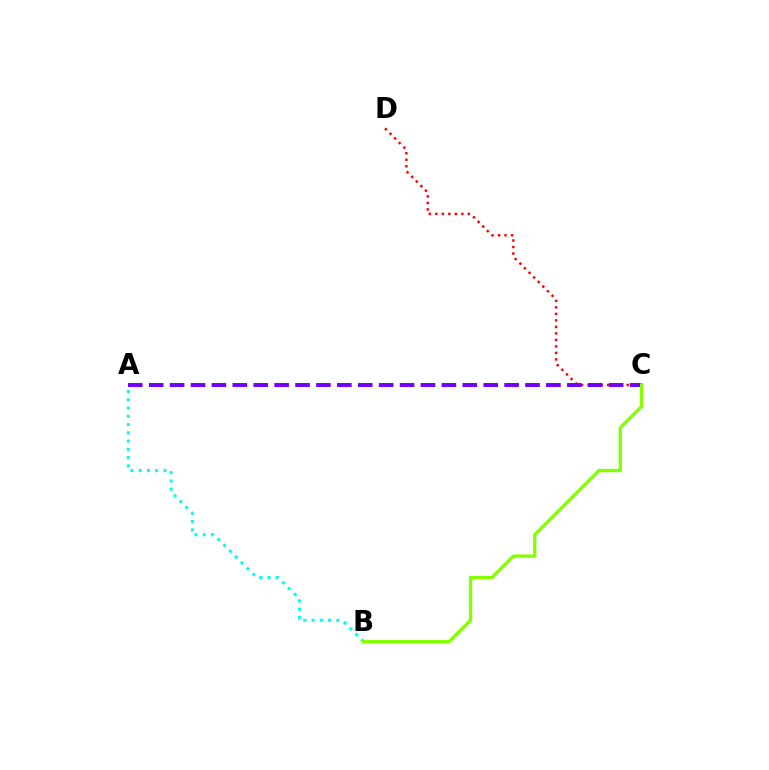{('C', 'D'): [{'color': '#ff0000', 'line_style': 'dotted', 'thickness': 1.77}], ('A', 'C'): [{'color': '#7200ff', 'line_style': 'dashed', 'thickness': 2.84}], ('A', 'B'): [{'color': '#00fff6', 'line_style': 'dotted', 'thickness': 2.24}], ('B', 'C'): [{'color': '#84ff00', 'line_style': 'solid', 'thickness': 2.39}]}